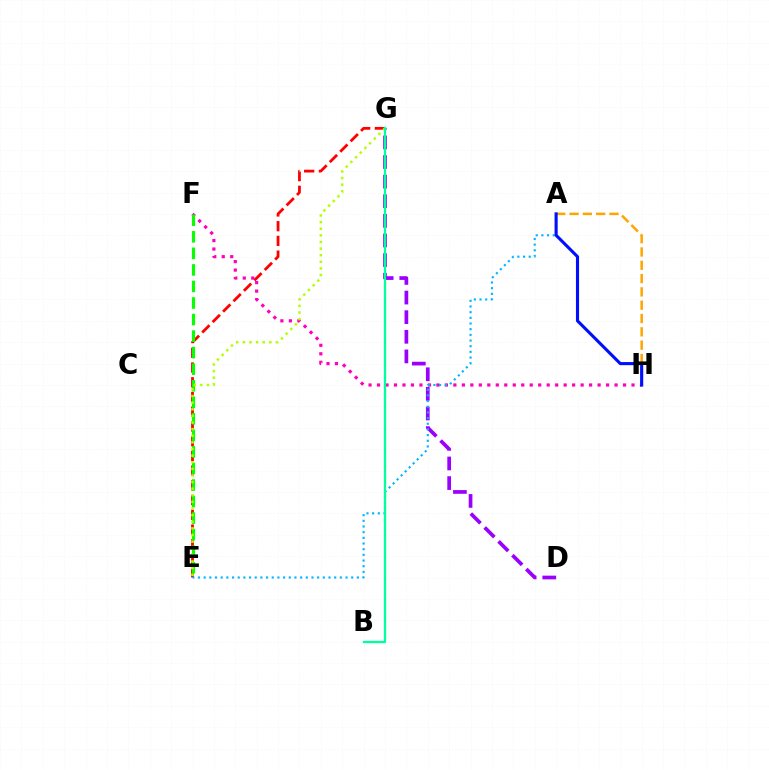{('D', 'G'): [{'color': '#9b00ff', 'line_style': 'dashed', 'thickness': 2.66}], ('E', 'G'): [{'color': '#ff0000', 'line_style': 'dashed', 'thickness': 2.0}, {'color': '#b3ff00', 'line_style': 'dotted', 'thickness': 1.8}], ('F', 'H'): [{'color': '#ff00bd', 'line_style': 'dotted', 'thickness': 2.31}], ('E', 'F'): [{'color': '#08ff00', 'line_style': 'dashed', 'thickness': 2.25}], ('A', 'E'): [{'color': '#00b5ff', 'line_style': 'dotted', 'thickness': 1.54}], ('B', 'G'): [{'color': '#00ff9d', 'line_style': 'solid', 'thickness': 1.65}], ('A', 'H'): [{'color': '#ffa500', 'line_style': 'dashed', 'thickness': 1.81}, {'color': '#0010ff', 'line_style': 'solid', 'thickness': 2.23}]}